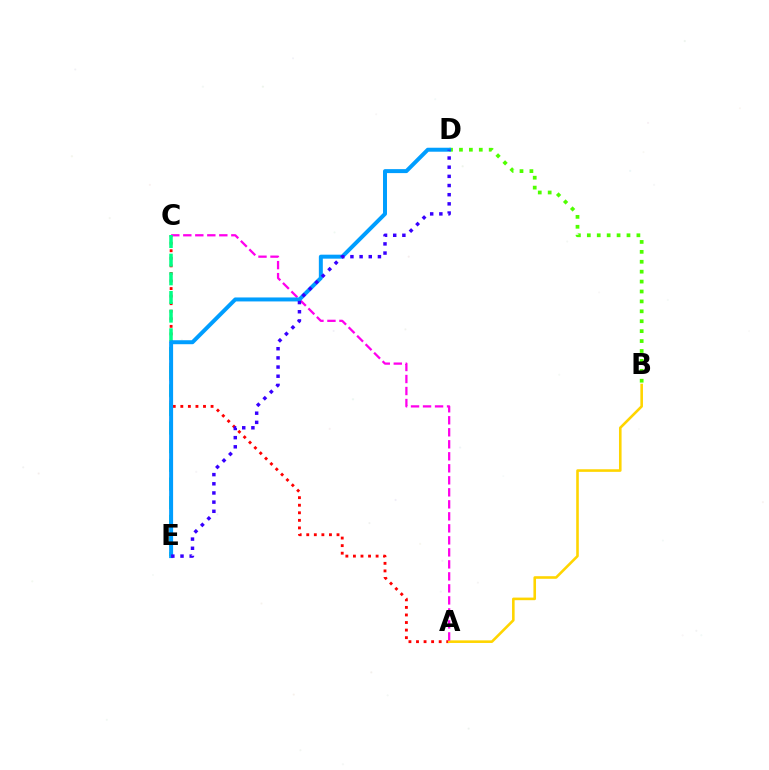{('A', 'C'): [{'color': '#ff0000', 'line_style': 'dotted', 'thickness': 2.05}, {'color': '#ff00ed', 'line_style': 'dashed', 'thickness': 1.63}], ('A', 'B'): [{'color': '#ffd500', 'line_style': 'solid', 'thickness': 1.87}], ('B', 'D'): [{'color': '#4fff00', 'line_style': 'dotted', 'thickness': 2.69}], ('C', 'E'): [{'color': '#00ff86', 'line_style': 'dashed', 'thickness': 2.53}], ('D', 'E'): [{'color': '#009eff', 'line_style': 'solid', 'thickness': 2.86}, {'color': '#3700ff', 'line_style': 'dotted', 'thickness': 2.49}]}